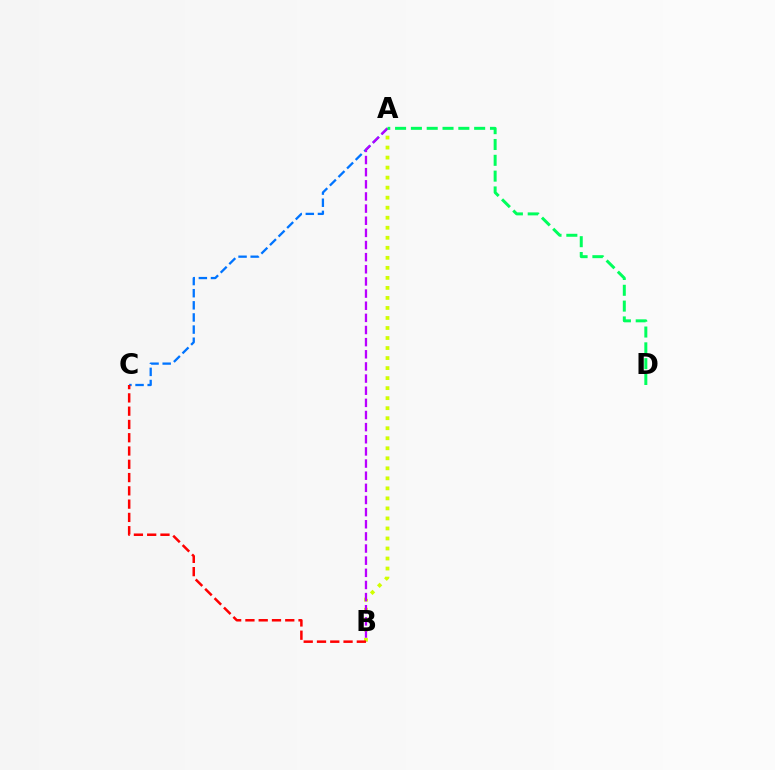{('A', 'C'): [{'color': '#0074ff', 'line_style': 'dashed', 'thickness': 1.65}], ('A', 'B'): [{'color': '#d1ff00', 'line_style': 'dotted', 'thickness': 2.72}, {'color': '#b900ff', 'line_style': 'dashed', 'thickness': 1.65}], ('B', 'C'): [{'color': '#ff0000', 'line_style': 'dashed', 'thickness': 1.8}], ('A', 'D'): [{'color': '#00ff5c', 'line_style': 'dashed', 'thickness': 2.15}]}